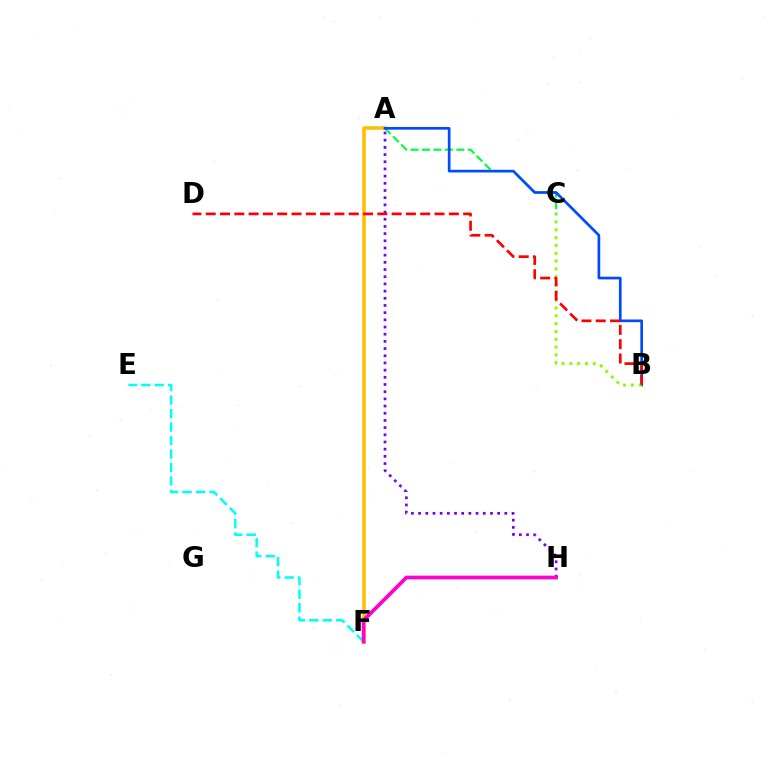{('A', 'H'): [{'color': '#7200ff', 'line_style': 'dotted', 'thickness': 1.95}], ('A', 'C'): [{'color': '#00ff39', 'line_style': 'dashed', 'thickness': 1.56}], ('E', 'F'): [{'color': '#00fff6', 'line_style': 'dashed', 'thickness': 1.83}], ('A', 'F'): [{'color': '#ffbd00', 'line_style': 'solid', 'thickness': 2.53}], ('A', 'B'): [{'color': '#004bff', 'line_style': 'solid', 'thickness': 1.93}], ('F', 'H'): [{'color': '#ff00cf', 'line_style': 'solid', 'thickness': 2.67}], ('B', 'C'): [{'color': '#84ff00', 'line_style': 'dotted', 'thickness': 2.12}], ('B', 'D'): [{'color': '#ff0000', 'line_style': 'dashed', 'thickness': 1.94}]}